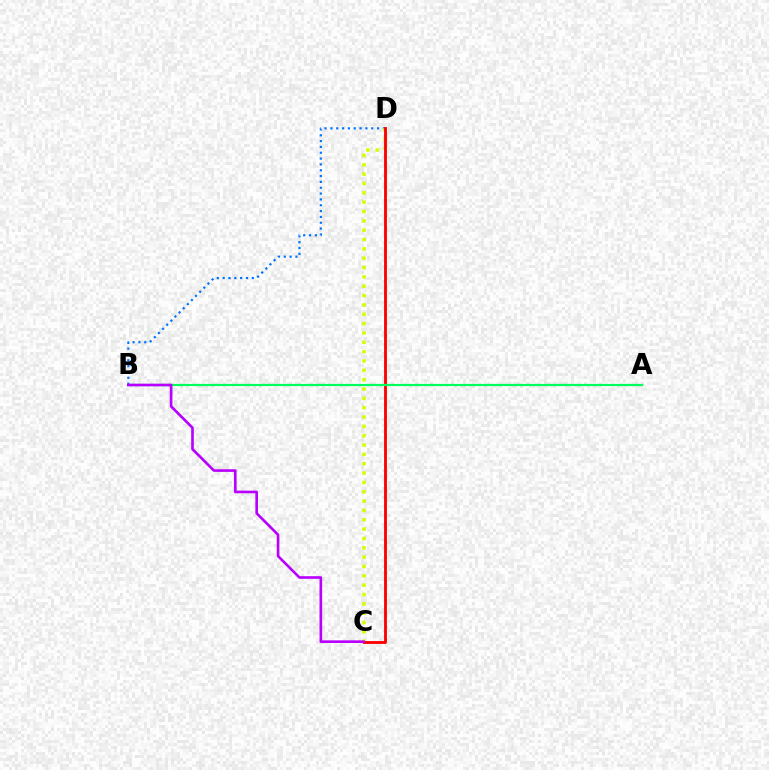{('B', 'D'): [{'color': '#0074ff', 'line_style': 'dotted', 'thickness': 1.58}], ('C', 'D'): [{'color': '#d1ff00', 'line_style': 'dotted', 'thickness': 2.54}, {'color': '#ff0000', 'line_style': 'solid', 'thickness': 2.06}], ('A', 'B'): [{'color': '#00ff5c', 'line_style': 'solid', 'thickness': 1.59}], ('B', 'C'): [{'color': '#b900ff', 'line_style': 'solid', 'thickness': 1.9}]}